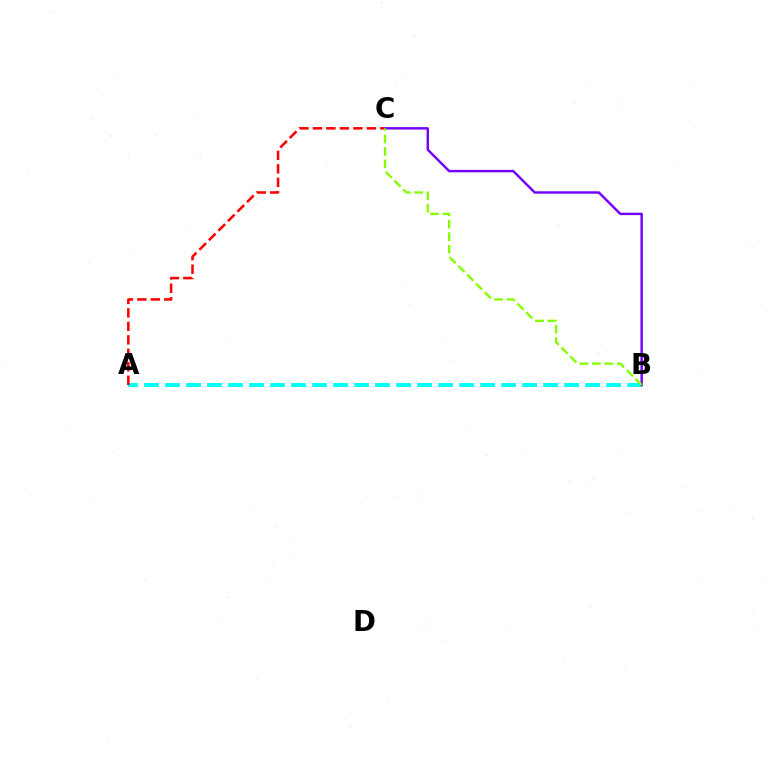{('A', 'B'): [{'color': '#00fff6', 'line_style': 'dashed', 'thickness': 2.85}], ('A', 'C'): [{'color': '#ff0000', 'line_style': 'dashed', 'thickness': 1.83}], ('B', 'C'): [{'color': '#7200ff', 'line_style': 'solid', 'thickness': 1.75}, {'color': '#84ff00', 'line_style': 'dashed', 'thickness': 1.69}]}